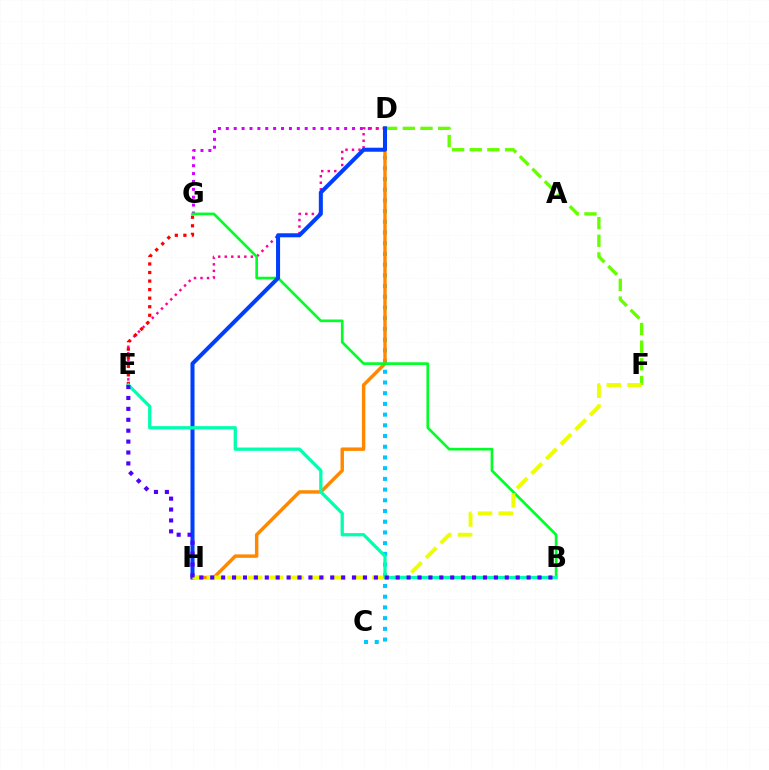{('C', 'D'): [{'color': '#00c7ff', 'line_style': 'dotted', 'thickness': 2.91}], ('D', 'H'): [{'color': '#ff8800', 'line_style': 'solid', 'thickness': 2.48}, {'color': '#003fff', 'line_style': 'solid', 'thickness': 2.9}], ('D', 'F'): [{'color': '#66ff00', 'line_style': 'dashed', 'thickness': 2.4}], ('D', 'G'): [{'color': '#d600ff', 'line_style': 'dotted', 'thickness': 2.14}], ('D', 'E'): [{'color': '#ff00a0', 'line_style': 'dotted', 'thickness': 1.77}], ('B', 'G'): [{'color': '#00ff27', 'line_style': 'solid', 'thickness': 1.92}], ('E', 'G'): [{'color': '#ff0000', 'line_style': 'dotted', 'thickness': 2.32}], ('F', 'H'): [{'color': '#eeff00', 'line_style': 'dashed', 'thickness': 2.81}], ('B', 'E'): [{'color': '#00ffaf', 'line_style': 'solid', 'thickness': 2.36}, {'color': '#4f00ff', 'line_style': 'dotted', 'thickness': 2.96}]}